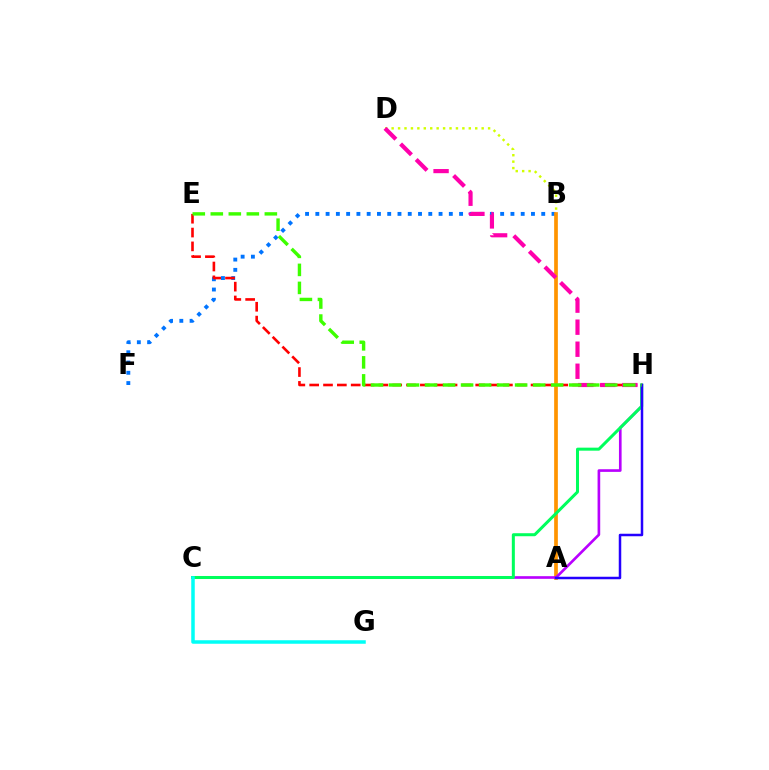{('B', 'F'): [{'color': '#0074ff', 'line_style': 'dotted', 'thickness': 2.79}], ('B', 'D'): [{'color': '#d1ff00', 'line_style': 'dotted', 'thickness': 1.75}], ('A', 'B'): [{'color': '#ff9400', 'line_style': 'solid', 'thickness': 2.67}], ('C', 'H'): [{'color': '#b900ff', 'line_style': 'solid', 'thickness': 1.91}, {'color': '#00ff5c', 'line_style': 'solid', 'thickness': 2.17}], ('E', 'H'): [{'color': '#ff0000', 'line_style': 'dashed', 'thickness': 1.88}, {'color': '#3dff00', 'line_style': 'dashed', 'thickness': 2.45}], ('A', 'H'): [{'color': '#2500ff', 'line_style': 'solid', 'thickness': 1.8}], ('D', 'H'): [{'color': '#ff00ac', 'line_style': 'dashed', 'thickness': 2.99}], ('C', 'G'): [{'color': '#00fff6', 'line_style': 'solid', 'thickness': 2.53}]}